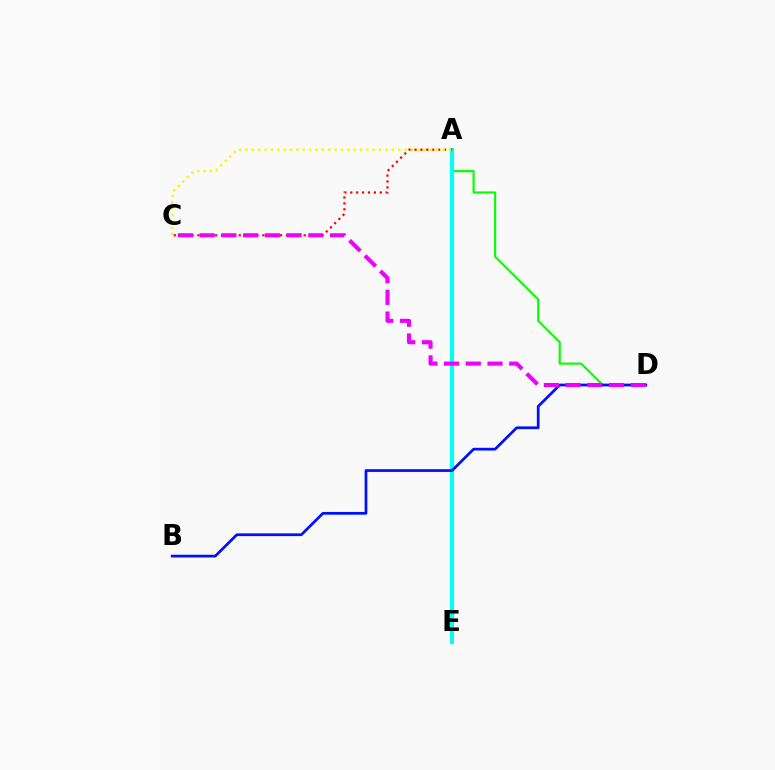{('A', 'D'): [{'color': '#08ff00', 'line_style': 'solid', 'thickness': 1.55}], ('A', 'E'): [{'color': '#00fff6', 'line_style': 'solid', 'thickness': 2.95}], ('A', 'C'): [{'color': '#ff0000', 'line_style': 'dotted', 'thickness': 1.6}, {'color': '#fcf500', 'line_style': 'dotted', 'thickness': 1.73}], ('B', 'D'): [{'color': '#0010ff', 'line_style': 'solid', 'thickness': 1.97}], ('C', 'D'): [{'color': '#ee00ff', 'line_style': 'dashed', 'thickness': 2.95}]}